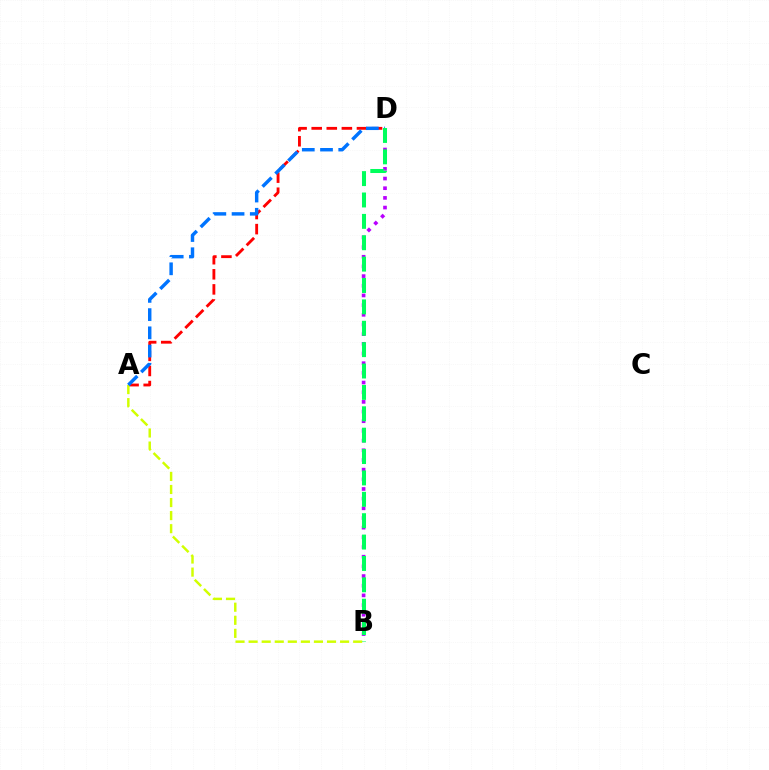{('B', 'D'): [{'color': '#b900ff', 'line_style': 'dotted', 'thickness': 2.63}, {'color': '#00ff5c', 'line_style': 'dashed', 'thickness': 2.9}], ('A', 'D'): [{'color': '#ff0000', 'line_style': 'dashed', 'thickness': 2.05}, {'color': '#0074ff', 'line_style': 'dashed', 'thickness': 2.48}], ('A', 'B'): [{'color': '#d1ff00', 'line_style': 'dashed', 'thickness': 1.78}]}